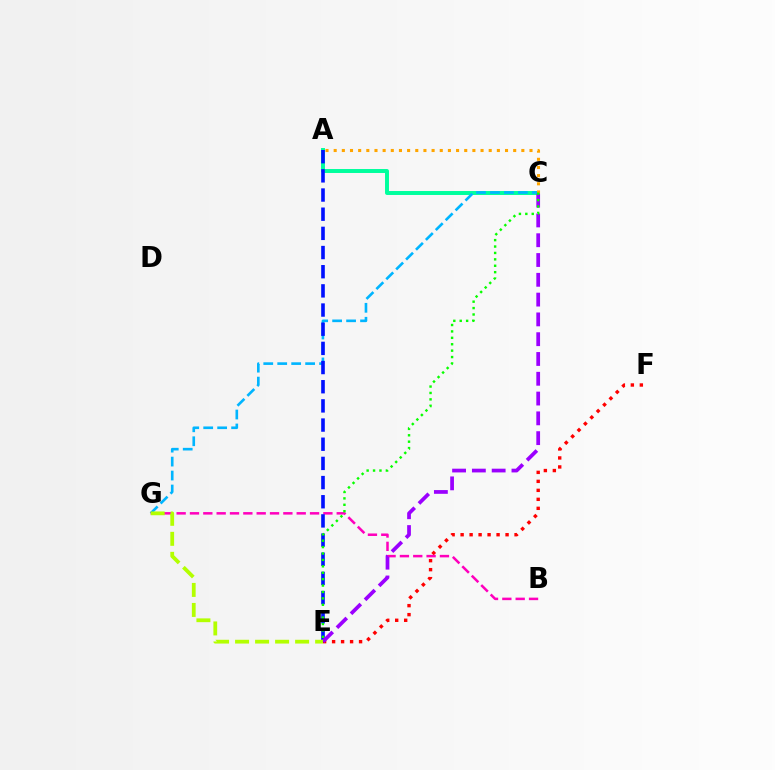{('A', 'C'): [{'color': '#00ff9d', 'line_style': 'solid', 'thickness': 2.85}, {'color': '#ffa500', 'line_style': 'dotted', 'thickness': 2.22}], ('E', 'F'): [{'color': '#ff0000', 'line_style': 'dotted', 'thickness': 2.44}], ('C', 'G'): [{'color': '#00b5ff', 'line_style': 'dashed', 'thickness': 1.9}], ('B', 'G'): [{'color': '#ff00bd', 'line_style': 'dashed', 'thickness': 1.81}], ('A', 'E'): [{'color': '#0010ff', 'line_style': 'dashed', 'thickness': 2.6}], ('C', 'E'): [{'color': '#9b00ff', 'line_style': 'dashed', 'thickness': 2.69}, {'color': '#08ff00', 'line_style': 'dotted', 'thickness': 1.74}], ('E', 'G'): [{'color': '#b3ff00', 'line_style': 'dashed', 'thickness': 2.72}]}